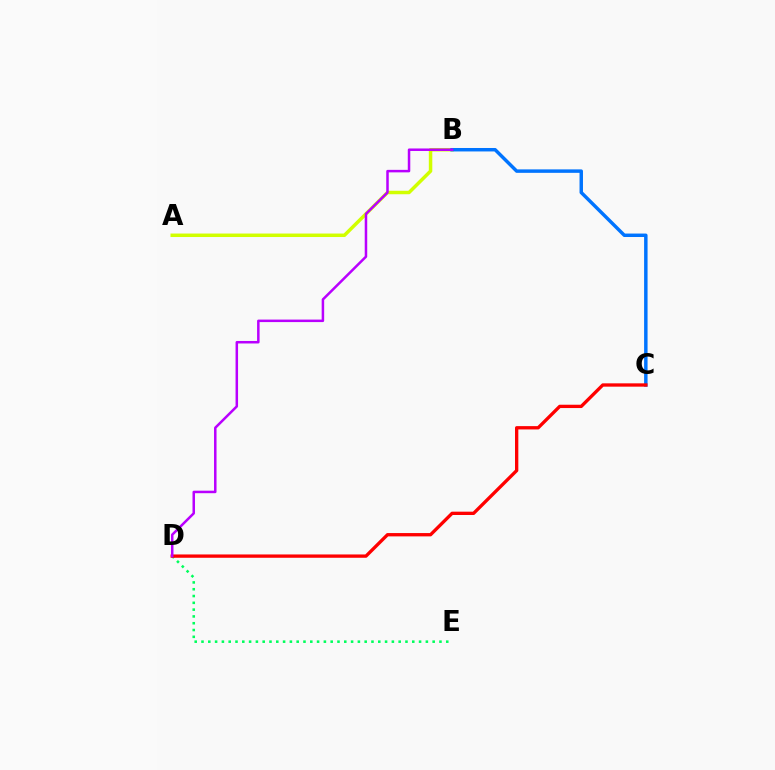{('A', 'B'): [{'color': '#d1ff00', 'line_style': 'solid', 'thickness': 2.51}], ('B', 'C'): [{'color': '#0074ff', 'line_style': 'solid', 'thickness': 2.49}], ('D', 'E'): [{'color': '#00ff5c', 'line_style': 'dotted', 'thickness': 1.85}], ('C', 'D'): [{'color': '#ff0000', 'line_style': 'solid', 'thickness': 2.39}], ('B', 'D'): [{'color': '#b900ff', 'line_style': 'solid', 'thickness': 1.8}]}